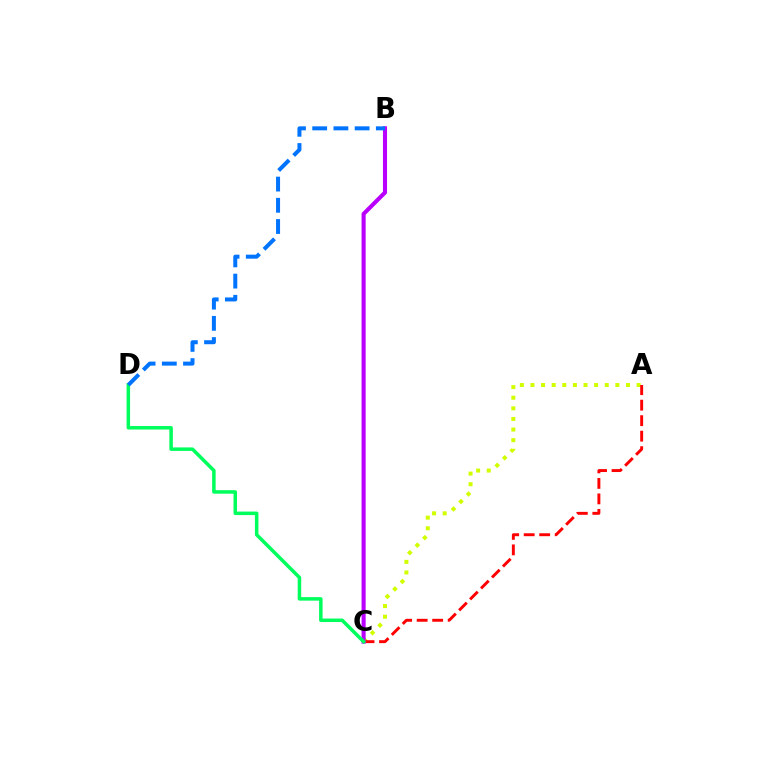{('A', 'C'): [{'color': '#d1ff00', 'line_style': 'dotted', 'thickness': 2.88}, {'color': '#ff0000', 'line_style': 'dashed', 'thickness': 2.11}], ('B', 'C'): [{'color': '#b900ff', 'line_style': 'solid', 'thickness': 2.94}], ('C', 'D'): [{'color': '#00ff5c', 'line_style': 'solid', 'thickness': 2.52}], ('B', 'D'): [{'color': '#0074ff', 'line_style': 'dashed', 'thickness': 2.88}]}